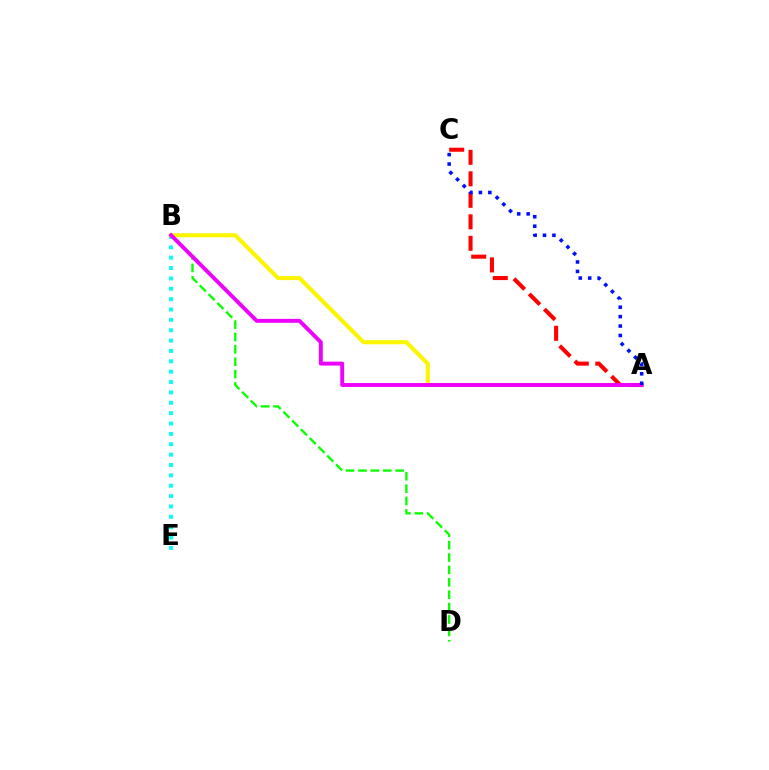{('B', 'E'): [{'color': '#00fff6', 'line_style': 'dotted', 'thickness': 2.82}], ('A', 'B'): [{'color': '#fcf500', 'line_style': 'solid', 'thickness': 2.94}, {'color': '#ee00ff', 'line_style': 'solid', 'thickness': 2.81}], ('B', 'D'): [{'color': '#08ff00', 'line_style': 'dashed', 'thickness': 1.68}], ('A', 'C'): [{'color': '#ff0000', 'line_style': 'dashed', 'thickness': 2.92}, {'color': '#0010ff', 'line_style': 'dotted', 'thickness': 2.56}]}